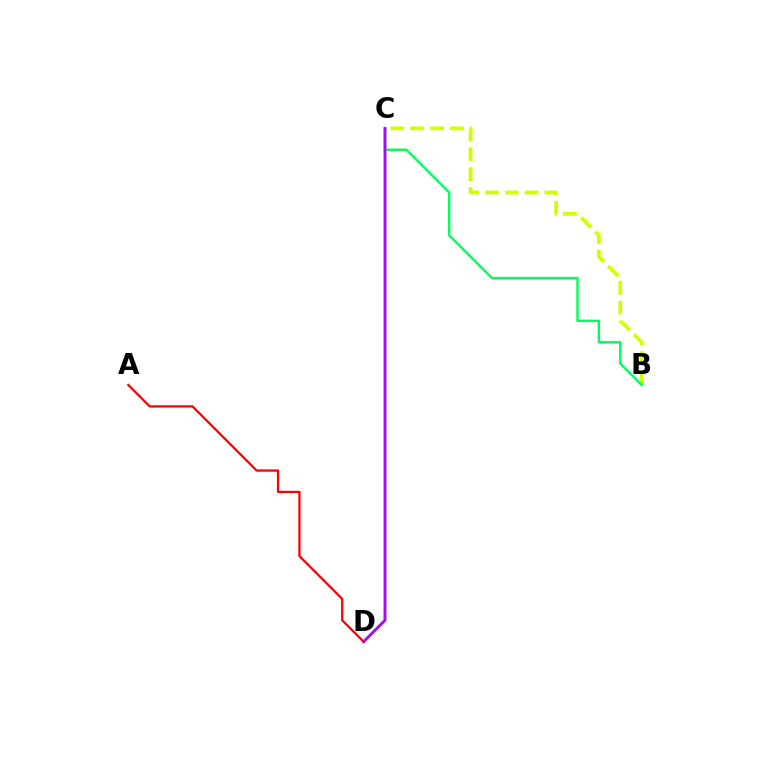{('C', 'D'): [{'color': '#0074ff', 'line_style': 'solid', 'thickness': 1.84}, {'color': '#b900ff', 'line_style': 'solid', 'thickness': 1.84}], ('B', 'C'): [{'color': '#d1ff00', 'line_style': 'dashed', 'thickness': 2.7}, {'color': '#00ff5c', 'line_style': 'solid', 'thickness': 1.73}], ('A', 'D'): [{'color': '#ff0000', 'line_style': 'solid', 'thickness': 1.63}]}